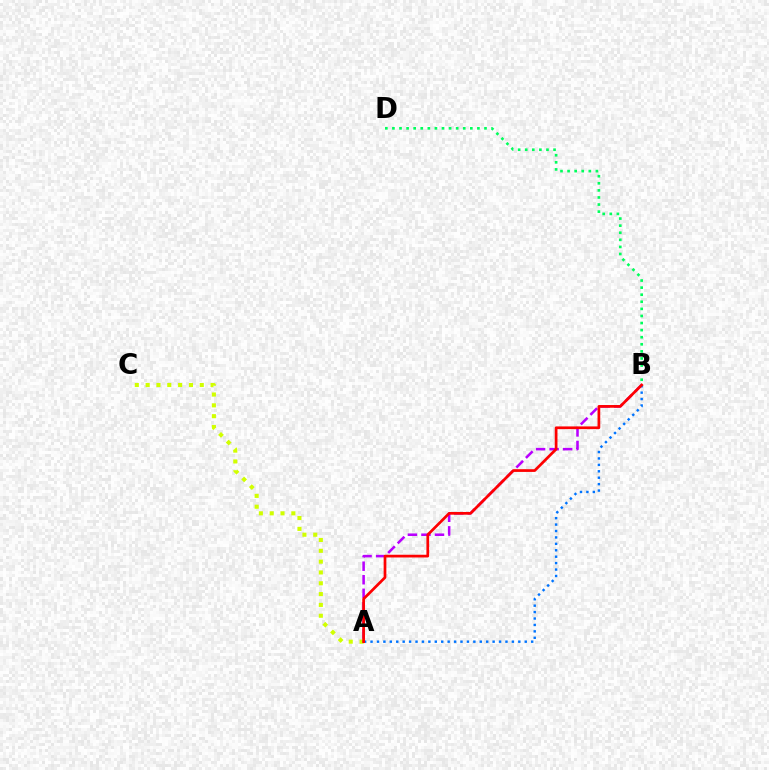{('A', 'B'): [{'color': '#b900ff', 'line_style': 'dashed', 'thickness': 1.84}, {'color': '#0074ff', 'line_style': 'dotted', 'thickness': 1.75}, {'color': '#ff0000', 'line_style': 'solid', 'thickness': 1.96}], ('A', 'C'): [{'color': '#d1ff00', 'line_style': 'dotted', 'thickness': 2.94}], ('B', 'D'): [{'color': '#00ff5c', 'line_style': 'dotted', 'thickness': 1.92}]}